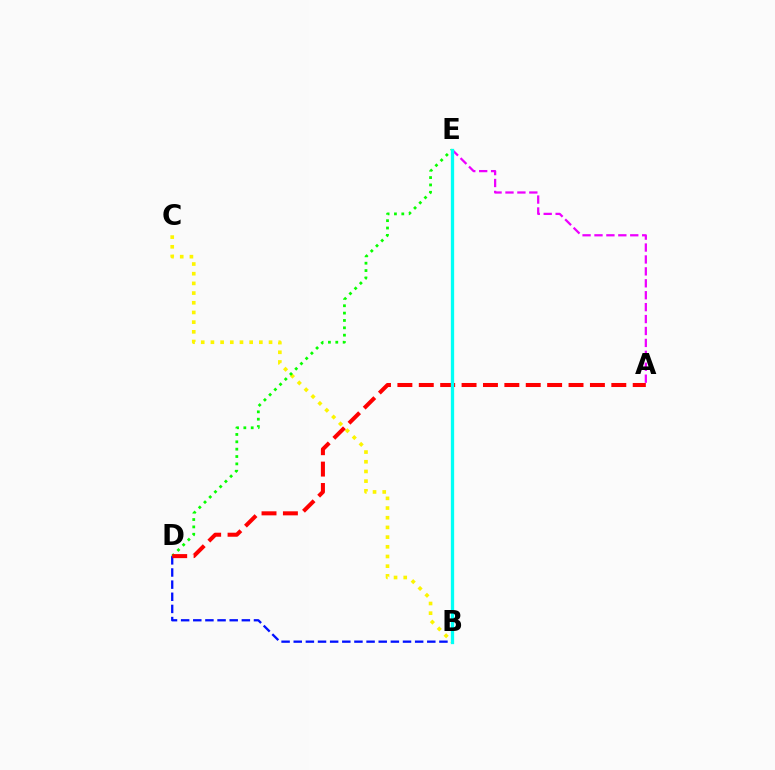{('B', 'C'): [{'color': '#fcf500', 'line_style': 'dotted', 'thickness': 2.63}], ('A', 'E'): [{'color': '#ee00ff', 'line_style': 'dashed', 'thickness': 1.62}], ('B', 'D'): [{'color': '#0010ff', 'line_style': 'dashed', 'thickness': 1.65}], ('D', 'E'): [{'color': '#08ff00', 'line_style': 'dotted', 'thickness': 2.0}], ('A', 'D'): [{'color': '#ff0000', 'line_style': 'dashed', 'thickness': 2.91}], ('B', 'E'): [{'color': '#00fff6', 'line_style': 'solid', 'thickness': 2.37}]}